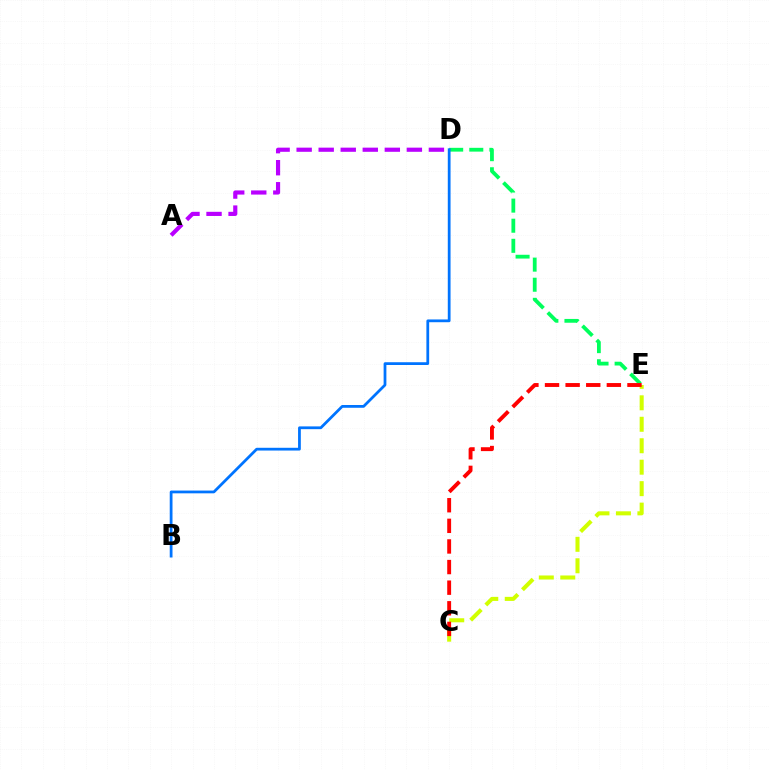{('A', 'D'): [{'color': '#b900ff', 'line_style': 'dashed', 'thickness': 2.99}], ('D', 'E'): [{'color': '#00ff5c', 'line_style': 'dashed', 'thickness': 2.73}], ('B', 'D'): [{'color': '#0074ff', 'line_style': 'solid', 'thickness': 1.99}], ('C', 'E'): [{'color': '#d1ff00', 'line_style': 'dashed', 'thickness': 2.92}, {'color': '#ff0000', 'line_style': 'dashed', 'thickness': 2.8}]}